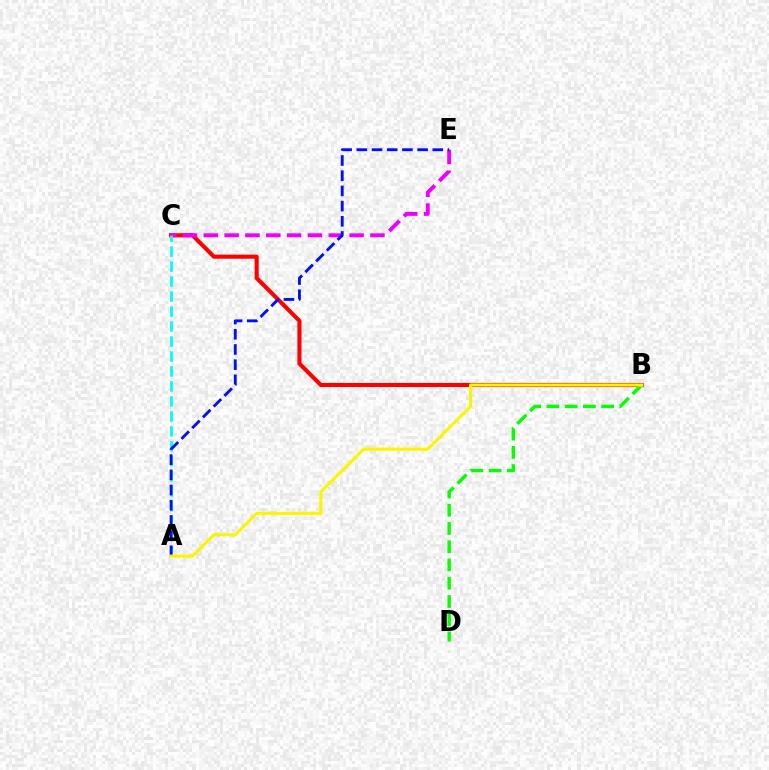{('B', 'C'): [{'color': '#ff0000', 'line_style': 'solid', 'thickness': 2.96}], ('B', 'D'): [{'color': '#08ff00', 'line_style': 'dashed', 'thickness': 2.48}], ('C', 'E'): [{'color': '#ee00ff', 'line_style': 'dashed', 'thickness': 2.83}], ('A', 'C'): [{'color': '#00fff6', 'line_style': 'dashed', 'thickness': 2.04}], ('A', 'E'): [{'color': '#0010ff', 'line_style': 'dashed', 'thickness': 2.06}], ('A', 'B'): [{'color': '#fcf500', 'line_style': 'solid', 'thickness': 2.24}]}